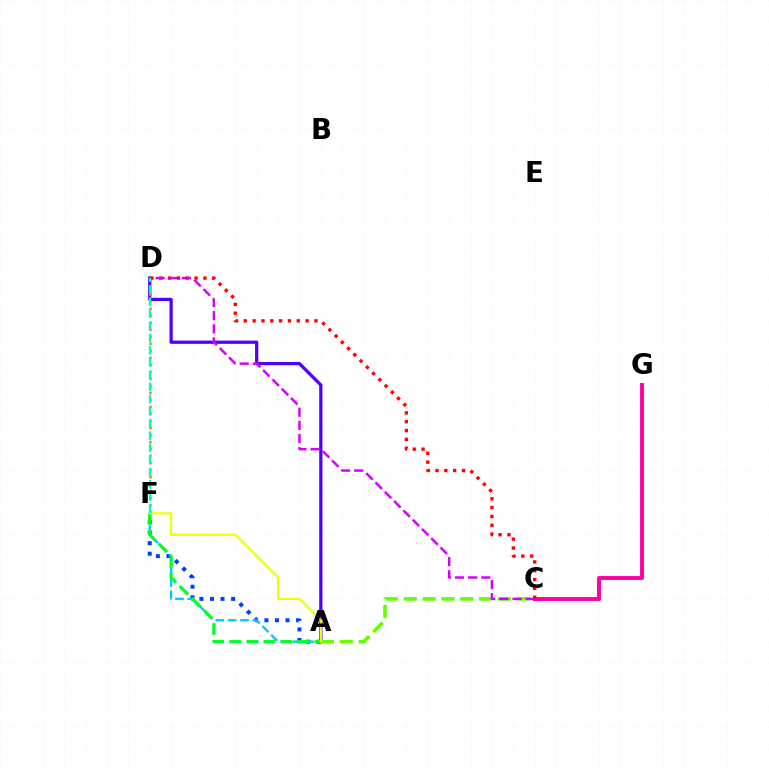{('A', 'D'): [{'color': '#4f00ff', 'line_style': 'solid', 'thickness': 2.34}], ('A', 'F'): [{'color': '#003fff', 'line_style': 'dotted', 'thickness': 2.87}, {'color': '#00c7ff', 'line_style': 'dashed', 'thickness': 1.67}, {'color': '#00ff27', 'line_style': 'dashed', 'thickness': 2.32}, {'color': '#eeff00', 'line_style': 'solid', 'thickness': 1.56}], ('D', 'F'): [{'color': '#ff8800', 'line_style': 'dotted', 'thickness': 1.91}, {'color': '#00ffaf', 'line_style': 'dashed', 'thickness': 1.66}], ('C', 'G'): [{'color': '#ff00a0', 'line_style': 'solid', 'thickness': 2.82}], ('A', 'C'): [{'color': '#66ff00', 'line_style': 'dashed', 'thickness': 2.56}], ('C', 'D'): [{'color': '#ff0000', 'line_style': 'dotted', 'thickness': 2.4}, {'color': '#d600ff', 'line_style': 'dashed', 'thickness': 1.78}]}